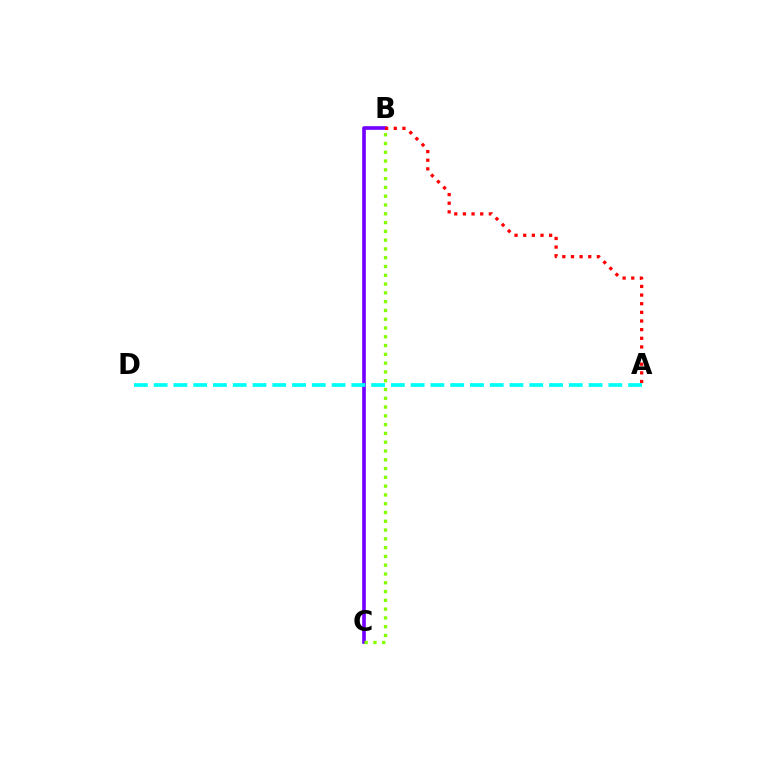{('B', 'C'): [{'color': '#7200ff', 'line_style': 'solid', 'thickness': 2.61}, {'color': '#84ff00', 'line_style': 'dotted', 'thickness': 2.39}], ('A', 'B'): [{'color': '#ff0000', 'line_style': 'dotted', 'thickness': 2.35}], ('A', 'D'): [{'color': '#00fff6', 'line_style': 'dashed', 'thickness': 2.69}]}